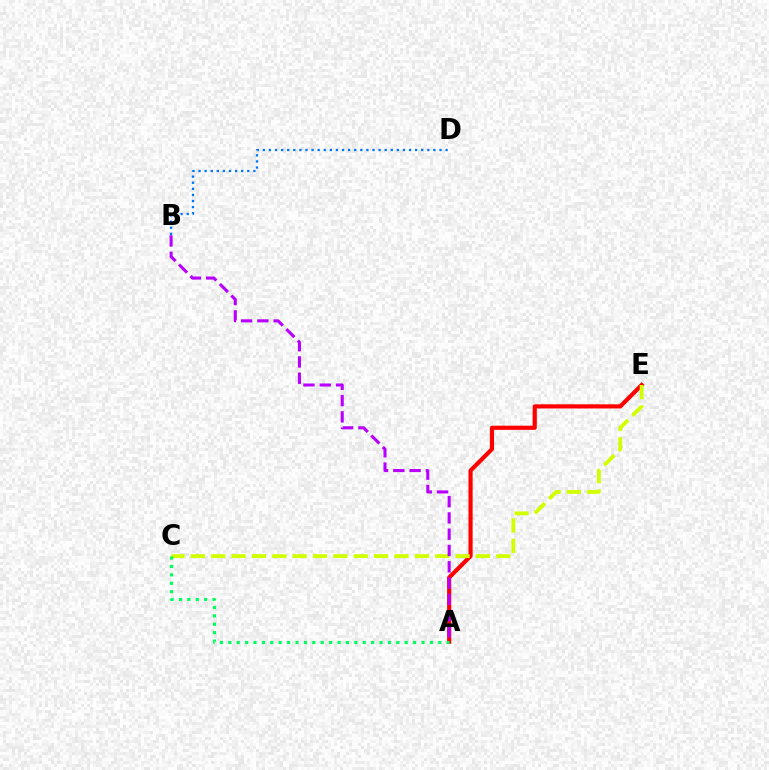{('A', 'E'): [{'color': '#ff0000', 'line_style': 'solid', 'thickness': 2.99}], ('C', 'E'): [{'color': '#d1ff00', 'line_style': 'dashed', 'thickness': 2.77}], ('A', 'B'): [{'color': '#b900ff', 'line_style': 'dashed', 'thickness': 2.21}], ('B', 'D'): [{'color': '#0074ff', 'line_style': 'dotted', 'thickness': 1.66}], ('A', 'C'): [{'color': '#00ff5c', 'line_style': 'dotted', 'thickness': 2.28}]}